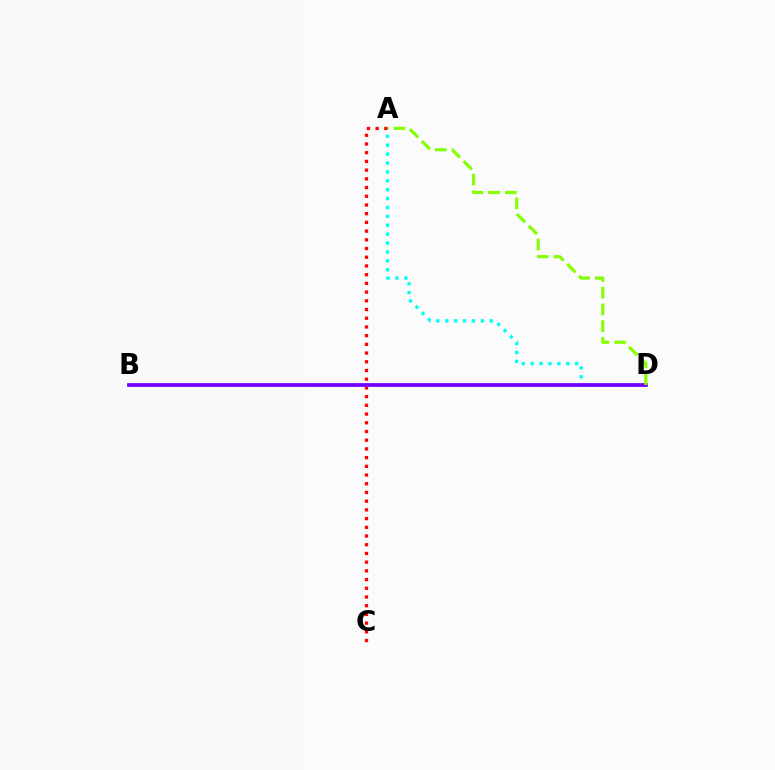{('A', 'D'): [{'color': '#00fff6', 'line_style': 'dotted', 'thickness': 2.42}, {'color': '#84ff00', 'line_style': 'dashed', 'thickness': 2.27}], ('A', 'C'): [{'color': '#ff0000', 'line_style': 'dotted', 'thickness': 2.37}], ('B', 'D'): [{'color': '#7200ff', 'line_style': 'solid', 'thickness': 2.69}]}